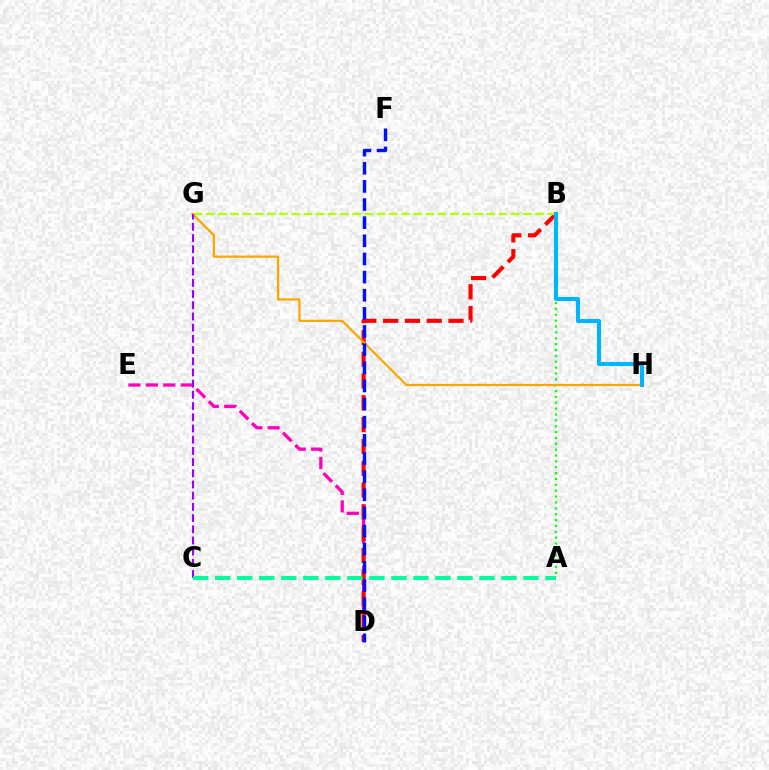{('D', 'E'): [{'color': '#ff00bd', 'line_style': 'dashed', 'thickness': 2.37}], ('A', 'B'): [{'color': '#08ff00', 'line_style': 'dotted', 'thickness': 1.59}], ('B', 'D'): [{'color': '#ff0000', 'line_style': 'dashed', 'thickness': 2.96}], ('G', 'H'): [{'color': '#ffa500', 'line_style': 'solid', 'thickness': 1.62}], ('B', 'G'): [{'color': '#b3ff00', 'line_style': 'dashed', 'thickness': 1.66}], ('B', 'H'): [{'color': '#00b5ff', 'line_style': 'solid', 'thickness': 2.93}], ('D', 'F'): [{'color': '#0010ff', 'line_style': 'dashed', 'thickness': 2.46}], ('C', 'G'): [{'color': '#9b00ff', 'line_style': 'dashed', 'thickness': 1.52}], ('A', 'C'): [{'color': '#00ff9d', 'line_style': 'dashed', 'thickness': 2.99}]}